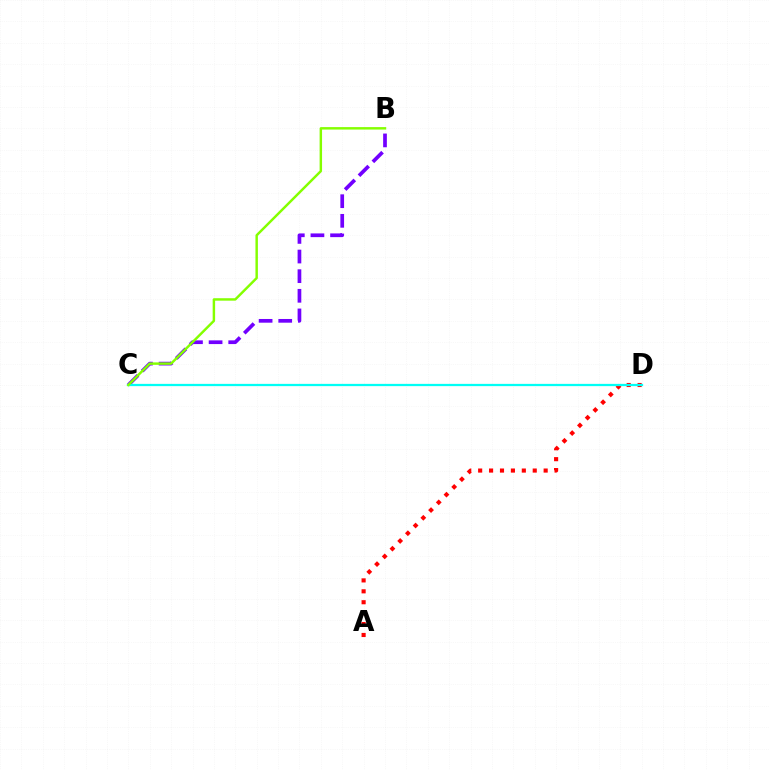{('B', 'C'): [{'color': '#7200ff', 'line_style': 'dashed', 'thickness': 2.67}, {'color': '#84ff00', 'line_style': 'solid', 'thickness': 1.77}], ('A', 'D'): [{'color': '#ff0000', 'line_style': 'dotted', 'thickness': 2.97}], ('C', 'D'): [{'color': '#00fff6', 'line_style': 'solid', 'thickness': 1.63}]}